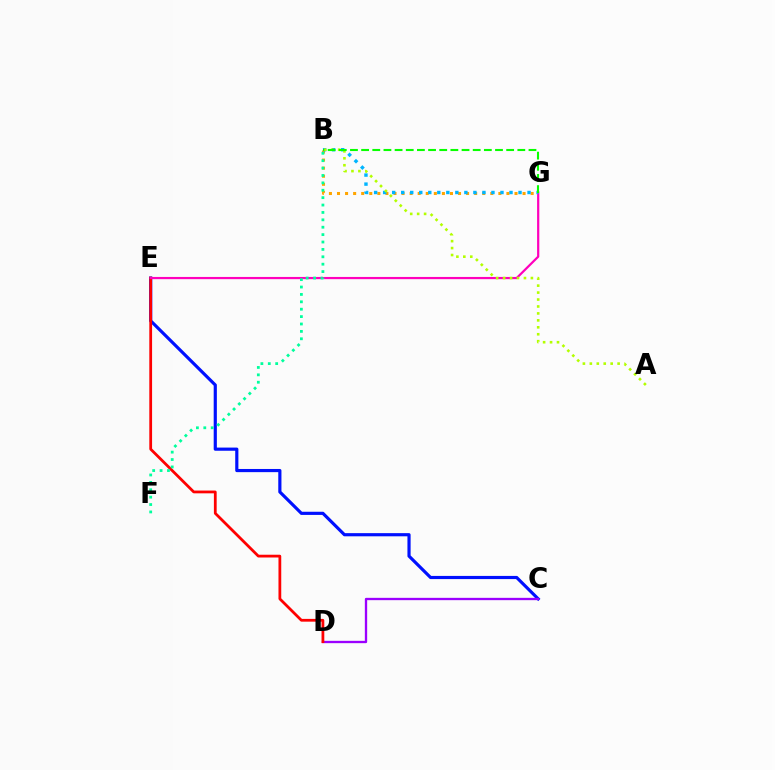{('C', 'E'): [{'color': '#0010ff', 'line_style': 'solid', 'thickness': 2.28}], ('C', 'D'): [{'color': '#9b00ff', 'line_style': 'solid', 'thickness': 1.67}], ('D', 'E'): [{'color': '#ff0000', 'line_style': 'solid', 'thickness': 1.99}], ('B', 'G'): [{'color': '#ffa500', 'line_style': 'dotted', 'thickness': 2.19}, {'color': '#00b5ff', 'line_style': 'dotted', 'thickness': 2.45}, {'color': '#08ff00', 'line_style': 'dashed', 'thickness': 1.52}], ('E', 'G'): [{'color': '#ff00bd', 'line_style': 'solid', 'thickness': 1.59}], ('A', 'B'): [{'color': '#b3ff00', 'line_style': 'dotted', 'thickness': 1.89}], ('B', 'F'): [{'color': '#00ff9d', 'line_style': 'dotted', 'thickness': 2.01}]}